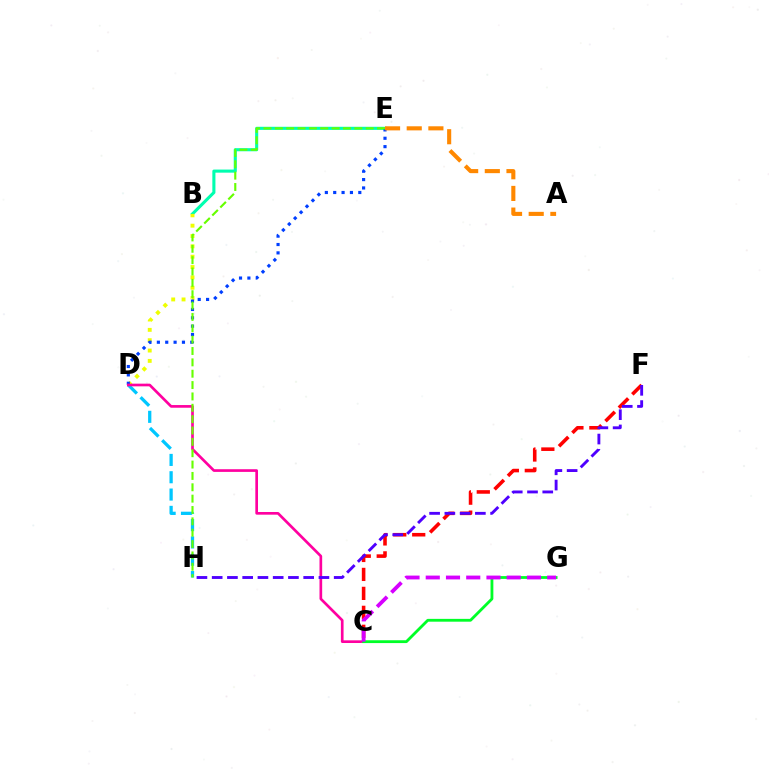{('B', 'E'): [{'color': '#00ffaf', 'line_style': 'solid', 'thickness': 2.22}], ('B', 'D'): [{'color': '#eeff00', 'line_style': 'dotted', 'thickness': 2.81}], ('D', 'H'): [{'color': '#00c7ff', 'line_style': 'dashed', 'thickness': 2.35}], ('D', 'E'): [{'color': '#003fff', 'line_style': 'dotted', 'thickness': 2.27}], ('C', 'D'): [{'color': '#ff00a0', 'line_style': 'solid', 'thickness': 1.93}], ('C', 'F'): [{'color': '#ff0000', 'line_style': 'dashed', 'thickness': 2.58}], ('A', 'E'): [{'color': '#ff8800', 'line_style': 'dashed', 'thickness': 2.94}], ('E', 'H'): [{'color': '#66ff00', 'line_style': 'dashed', 'thickness': 1.54}], ('C', 'G'): [{'color': '#00ff27', 'line_style': 'solid', 'thickness': 2.03}, {'color': '#d600ff', 'line_style': 'dashed', 'thickness': 2.75}], ('F', 'H'): [{'color': '#4f00ff', 'line_style': 'dashed', 'thickness': 2.07}]}